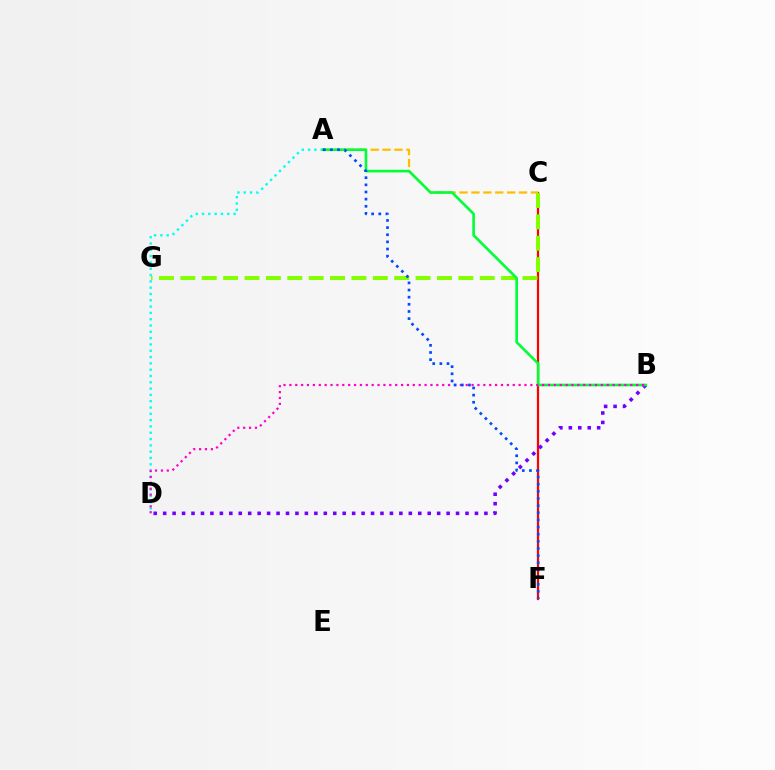{('C', 'F'): [{'color': '#ff0000', 'line_style': 'solid', 'thickness': 1.6}], ('A', 'C'): [{'color': '#ffbd00', 'line_style': 'dashed', 'thickness': 1.62}], ('A', 'D'): [{'color': '#00fff6', 'line_style': 'dotted', 'thickness': 1.71}], ('C', 'G'): [{'color': '#84ff00', 'line_style': 'dashed', 'thickness': 2.9}], ('B', 'D'): [{'color': '#7200ff', 'line_style': 'dotted', 'thickness': 2.57}, {'color': '#ff00cf', 'line_style': 'dotted', 'thickness': 1.6}], ('A', 'B'): [{'color': '#00ff39', 'line_style': 'solid', 'thickness': 1.9}], ('A', 'F'): [{'color': '#004bff', 'line_style': 'dotted', 'thickness': 1.94}]}